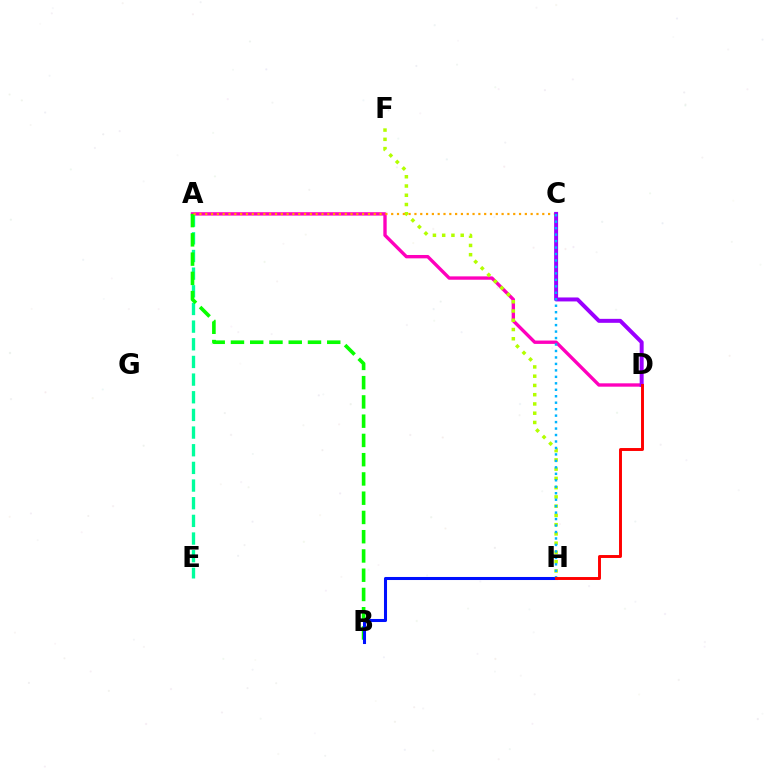{('A', 'D'): [{'color': '#ff00bd', 'line_style': 'solid', 'thickness': 2.42}], ('A', 'E'): [{'color': '#00ff9d', 'line_style': 'dashed', 'thickness': 2.4}], ('F', 'H'): [{'color': '#b3ff00', 'line_style': 'dotted', 'thickness': 2.51}], ('A', 'B'): [{'color': '#08ff00', 'line_style': 'dashed', 'thickness': 2.62}], ('A', 'C'): [{'color': '#ffa500', 'line_style': 'dotted', 'thickness': 1.58}], ('C', 'D'): [{'color': '#9b00ff', 'line_style': 'solid', 'thickness': 2.86}], ('B', 'H'): [{'color': '#0010ff', 'line_style': 'solid', 'thickness': 2.19}], ('C', 'H'): [{'color': '#00b5ff', 'line_style': 'dotted', 'thickness': 1.76}], ('D', 'H'): [{'color': '#ff0000', 'line_style': 'solid', 'thickness': 2.11}]}